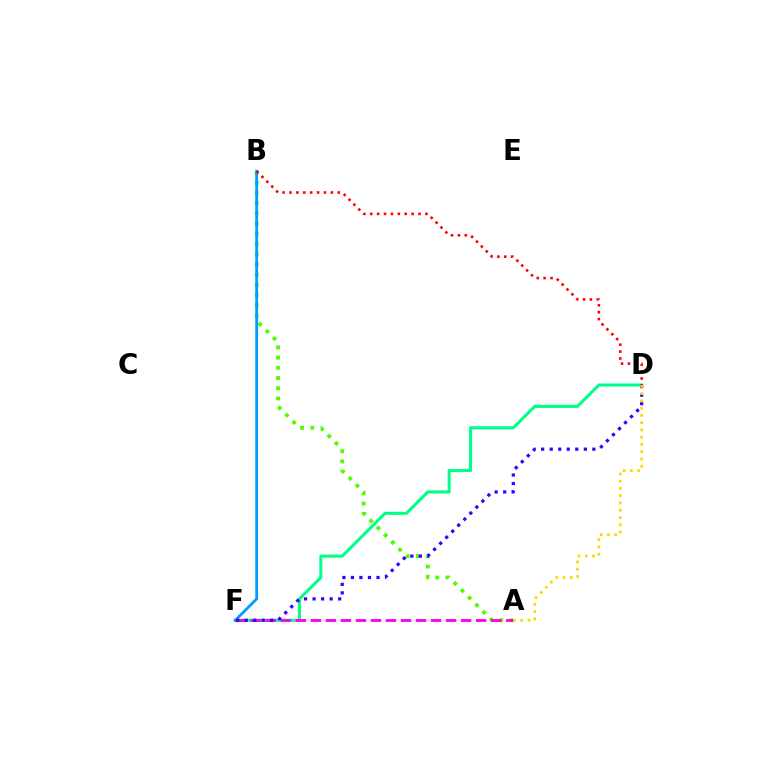{('A', 'B'): [{'color': '#4fff00', 'line_style': 'dotted', 'thickness': 2.77}], ('D', 'F'): [{'color': '#00ff86', 'line_style': 'solid', 'thickness': 2.2}, {'color': '#3700ff', 'line_style': 'dotted', 'thickness': 2.32}], ('B', 'F'): [{'color': '#009eff', 'line_style': 'solid', 'thickness': 2.02}], ('A', 'F'): [{'color': '#ff00ed', 'line_style': 'dashed', 'thickness': 2.04}], ('B', 'D'): [{'color': '#ff0000', 'line_style': 'dotted', 'thickness': 1.87}], ('A', 'D'): [{'color': '#ffd500', 'line_style': 'dotted', 'thickness': 1.97}]}